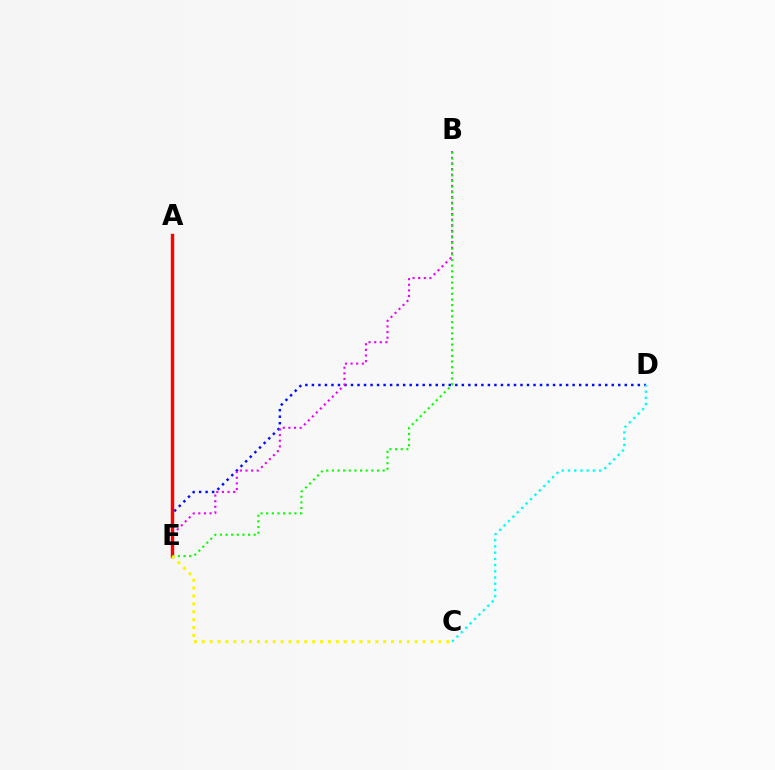{('D', 'E'): [{'color': '#0010ff', 'line_style': 'dotted', 'thickness': 1.77}], ('B', 'E'): [{'color': '#ee00ff', 'line_style': 'dotted', 'thickness': 1.53}, {'color': '#08ff00', 'line_style': 'dotted', 'thickness': 1.53}], ('A', 'E'): [{'color': '#ff0000', 'line_style': 'solid', 'thickness': 2.45}], ('C', 'D'): [{'color': '#00fff6', 'line_style': 'dotted', 'thickness': 1.69}], ('C', 'E'): [{'color': '#fcf500', 'line_style': 'dotted', 'thickness': 2.14}]}